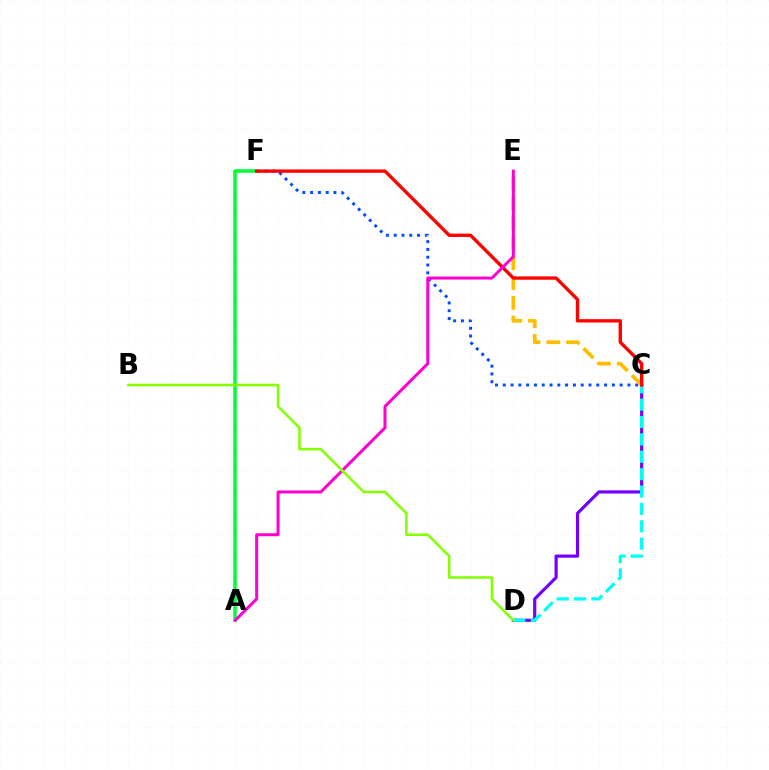{('C', 'D'): [{'color': '#7200ff', 'line_style': 'solid', 'thickness': 2.28}, {'color': '#00fff6', 'line_style': 'dashed', 'thickness': 2.36}], ('C', 'F'): [{'color': '#004bff', 'line_style': 'dotted', 'thickness': 2.12}, {'color': '#ff0000', 'line_style': 'solid', 'thickness': 2.41}], ('A', 'F'): [{'color': '#00ff39', 'line_style': 'solid', 'thickness': 2.54}], ('C', 'E'): [{'color': '#ffbd00', 'line_style': 'dashed', 'thickness': 2.69}], ('A', 'E'): [{'color': '#ff00cf', 'line_style': 'solid', 'thickness': 2.16}], ('B', 'D'): [{'color': '#84ff00', 'line_style': 'solid', 'thickness': 1.84}]}